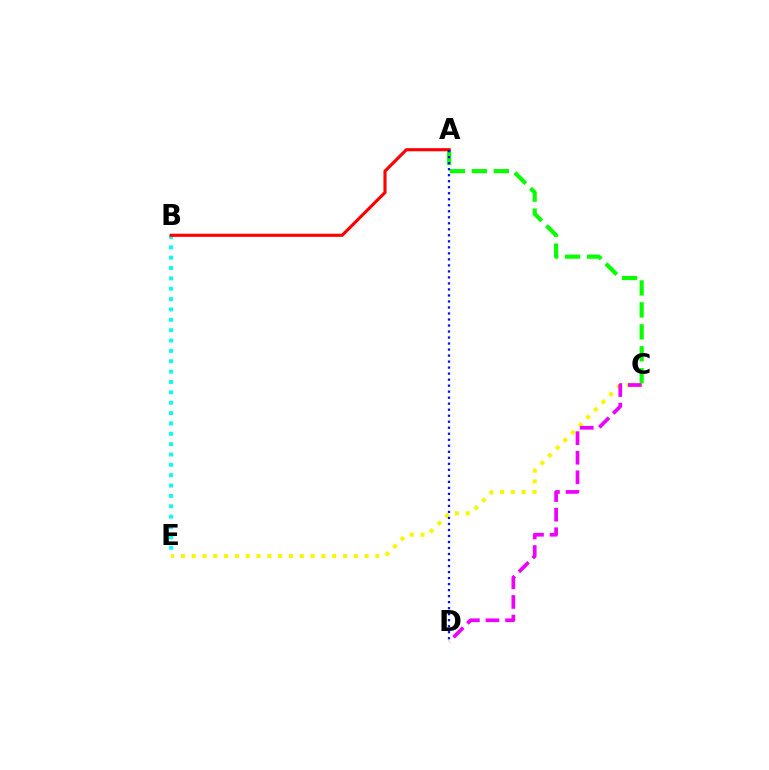{('B', 'E'): [{'color': '#00fff6', 'line_style': 'dotted', 'thickness': 2.81}], ('A', 'C'): [{'color': '#08ff00', 'line_style': 'dashed', 'thickness': 2.98}], ('C', 'E'): [{'color': '#fcf500', 'line_style': 'dotted', 'thickness': 2.93}], ('A', 'B'): [{'color': '#ff0000', 'line_style': 'solid', 'thickness': 2.25}], ('A', 'D'): [{'color': '#0010ff', 'line_style': 'dotted', 'thickness': 1.63}], ('C', 'D'): [{'color': '#ee00ff', 'line_style': 'dashed', 'thickness': 2.66}]}